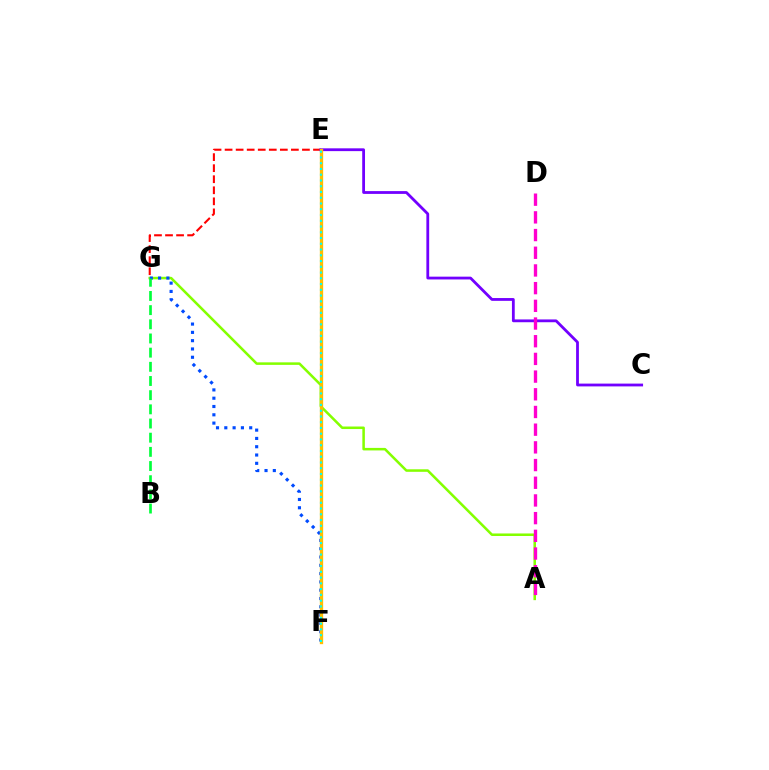{('E', 'G'): [{'color': '#ff0000', 'line_style': 'dashed', 'thickness': 1.5}], ('C', 'E'): [{'color': '#7200ff', 'line_style': 'solid', 'thickness': 2.01}], ('A', 'G'): [{'color': '#84ff00', 'line_style': 'solid', 'thickness': 1.82}], ('F', 'G'): [{'color': '#004bff', 'line_style': 'dotted', 'thickness': 2.25}], ('E', 'F'): [{'color': '#ffbd00', 'line_style': 'solid', 'thickness': 2.38}, {'color': '#00fff6', 'line_style': 'dotted', 'thickness': 1.56}], ('A', 'D'): [{'color': '#ff00cf', 'line_style': 'dashed', 'thickness': 2.4}], ('B', 'G'): [{'color': '#00ff39', 'line_style': 'dashed', 'thickness': 1.93}]}